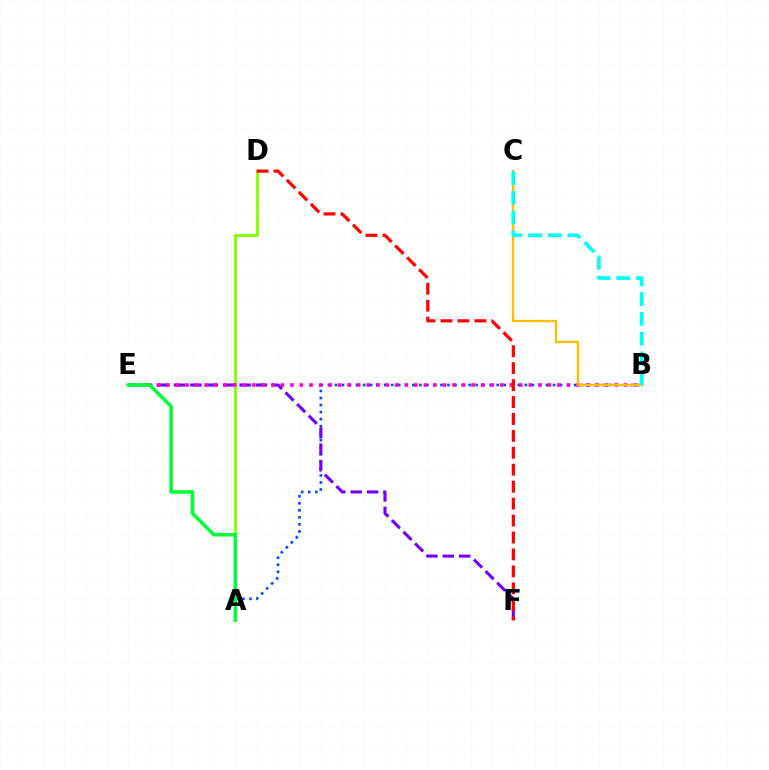{('A', 'B'): [{'color': '#004bff', 'line_style': 'dotted', 'thickness': 1.91}], ('E', 'F'): [{'color': '#7200ff', 'line_style': 'dashed', 'thickness': 2.23}], ('A', 'D'): [{'color': '#84ff00', 'line_style': 'solid', 'thickness': 2.03}], ('B', 'E'): [{'color': '#ff00cf', 'line_style': 'dotted', 'thickness': 2.59}], ('D', 'F'): [{'color': '#ff0000', 'line_style': 'dashed', 'thickness': 2.3}], ('B', 'C'): [{'color': '#ffbd00', 'line_style': 'solid', 'thickness': 1.67}, {'color': '#00fff6', 'line_style': 'dashed', 'thickness': 2.68}], ('A', 'E'): [{'color': '#00ff39', 'line_style': 'solid', 'thickness': 2.56}]}